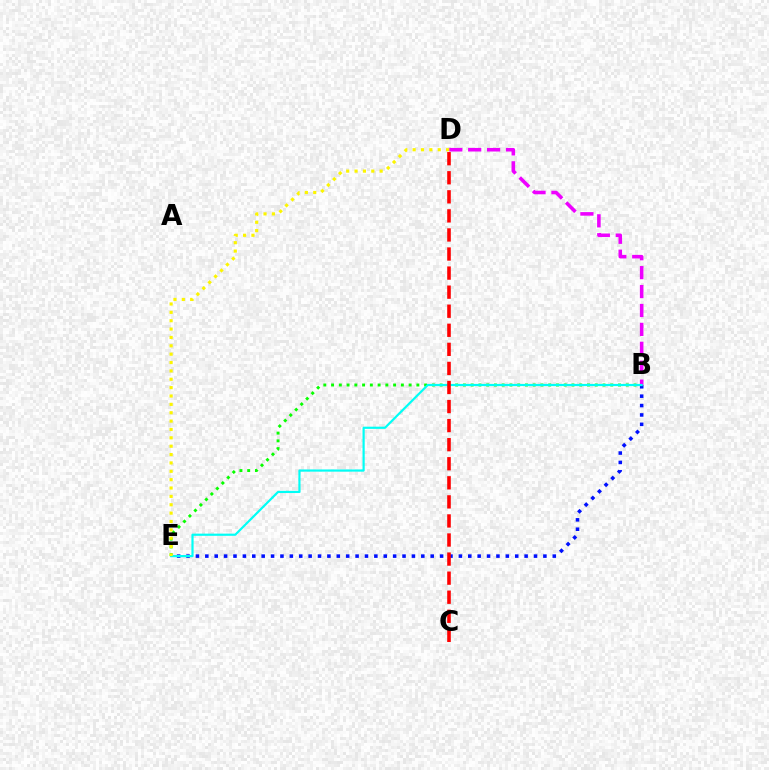{('B', 'E'): [{'color': '#0010ff', 'line_style': 'dotted', 'thickness': 2.55}, {'color': '#08ff00', 'line_style': 'dotted', 'thickness': 2.11}, {'color': '#00fff6', 'line_style': 'solid', 'thickness': 1.57}], ('B', 'D'): [{'color': '#ee00ff', 'line_style': 'dashed', 'thickness': 2.57}], ('D', 'E'): [{'color': '#fcf500', 'line_style': 'dotted', 'thickness': 2.27}], ('C', 'D'): [{'color': '#ff0000', 'line_style': 'dashed', 'thickness': 2.59}]}